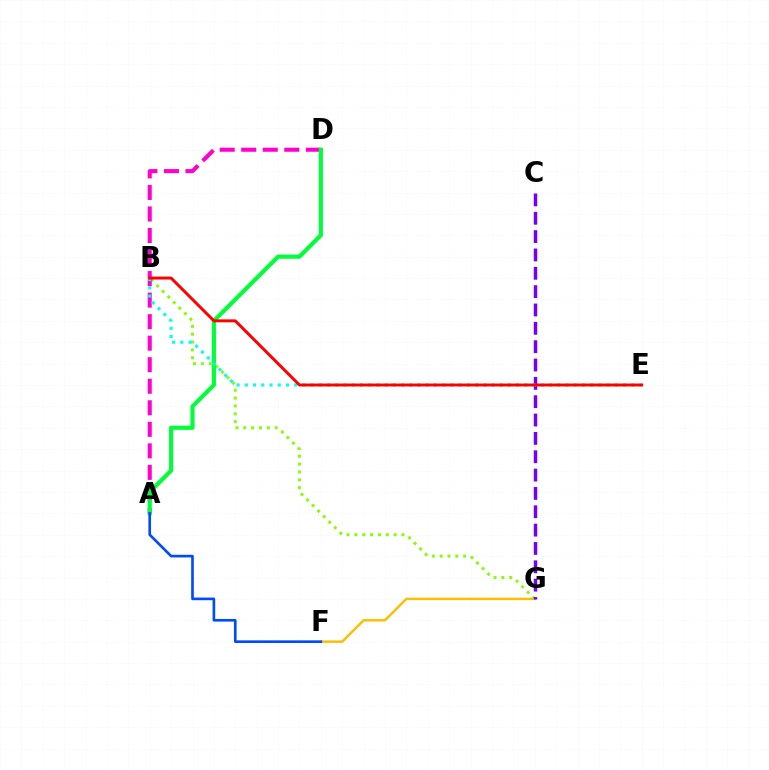{('F', 'G'): [{'color': '#ffbd00', 'line_style': 'solid', 'thickness': 1.75}], ('B', 'G'): [{'color': '#84ff00', 'line_style': 'dotted', 'thickness': 2.13}], ('A', 'D'): [{'color': '#ff00cf', 'line_style': 'dashed', 'thickness': 2.93}, {'color': '#00ff39', 'line_style': 'solid', 'thickness': 2.99}], ('A', 'F'): [{'color': '#004bff', 'line_style': 'solid', 'thickness': 1.91}], ('C', 'G'): [{'color': '#7200ff', 'line_style': 'dashed', 'thickness': 2.49}], ('B', 'E'): [{'color': '#00fff6', 'line_style': 'dotted', 'thickness': 2.23}, {'color': '#ff0000', 'line_style': 'solid', 'thickness': 2.12}]}